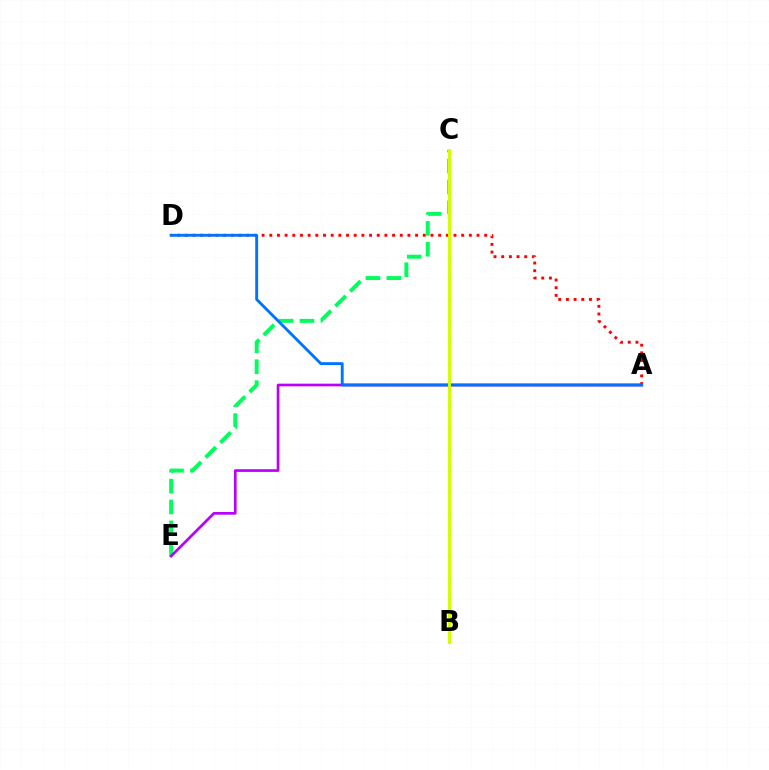{('A', 'D'): [{'color': '#ff0000', 'line_style': 'dotted', 'thickness': 2.09}, {'color': '#0074ff', 'line_style': 'solid', 'thickness': 2.07}], ('C', 'E'): [{'color': '#00ff5c', 'line_style': 'dashed', 'thickness': 2.84}], ('A', 'E'): [{'color': '#b900ff', 'line_style': 'solid', 'thickness': 1.93}], ('B', 'C'): [{'color': '#d1ff00', 'line_style': 'solid', 'thickness': 2.17}]}